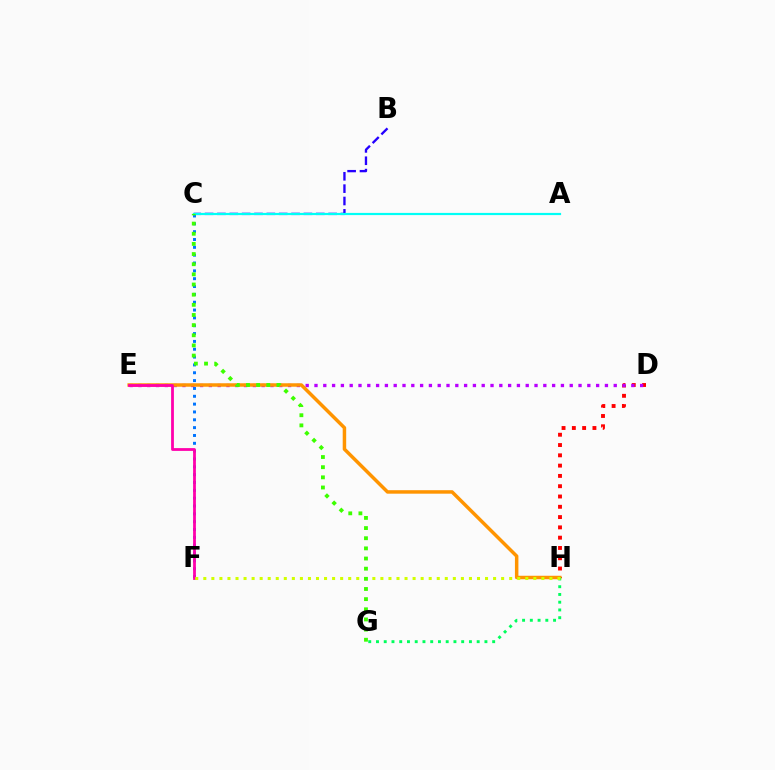{('C', 'F'): [{'color': '#0074ff', 'line_style': 'dotted', 'thickness': 2.13}], ('D', 'H'): [{'color': '#ff0000', 'line_style': 'dotted', 'thickness': 2.8}], ('D', 'E'): [{'color': '#b900ff', 'line_style': 'dotted', 'thickness': 2.39}], ('E', 'H'): [{'color': '#ff9400', 'line_style': 'solid', 'thickness': 2.5}], ('B', 'C'): [{'color': '#2500ff', 'line_style': 'dashed', 'thickness': 1.68}], ('E', 'F'): [{'color': '#ff00ac', 'line_style': 'solid', 'thickness': 2.01}], ('G', 'H'): [{'color': '#00ff5c', 'line_style': 'dotted', 'thickness': 2.1}], ('A', 'C'): [{'color': '#00fff6', 'line_style': 'solid', 'thickness': 1.58}], ('F', 'H'): [{'color': '#d1ff00', 'line_style': 'dotted', 'thickness': 2.19}], ('C', 'G'): [{'color': '#3dff00', 'line_style': 'dotted', 'thickness': 2.76}]}